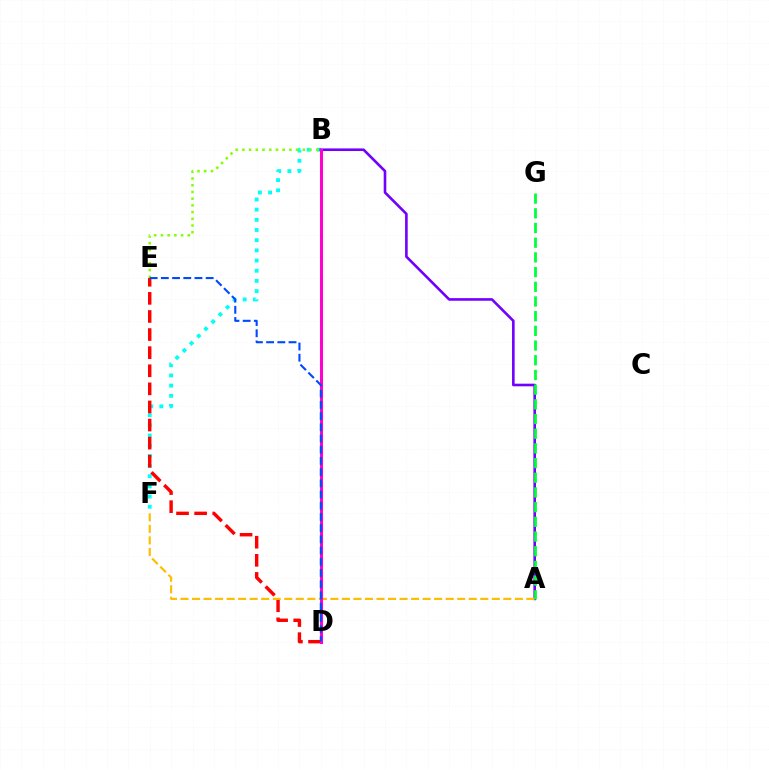{('B', 'F'): [{'color': '#00fff6', 'line_style': 'dotted', 'thickness': 2.77}], ('D', 'E'): [{'color': '#ff0000', 'line_style': 'dashed', 'thickness': 2.46}, {'color': '#004bff', 'line_style': 'dashed', 'thickness': 1.52}], ('B', 'E'): [{'color': '#84ff00', 'line_style': 'dotted', 'thickness': 1.82}], ('A', 'B'): [{'color': '#7200ff', 'line_style': 'solid', 'thickness': 1.88}], ('A', 'G'): [{'color': '#00ff39', 'line_style': 'dashed', 'thickness': 2.0}], ('A', 'F'): [{'color': '#ffbd00', 'line_style': 'dashed', 'thickness': 1.57}], ('B', 'D'): [{'color': '#ff00cf', 'line_style': 'solid', 'thickness': 2.19}]}